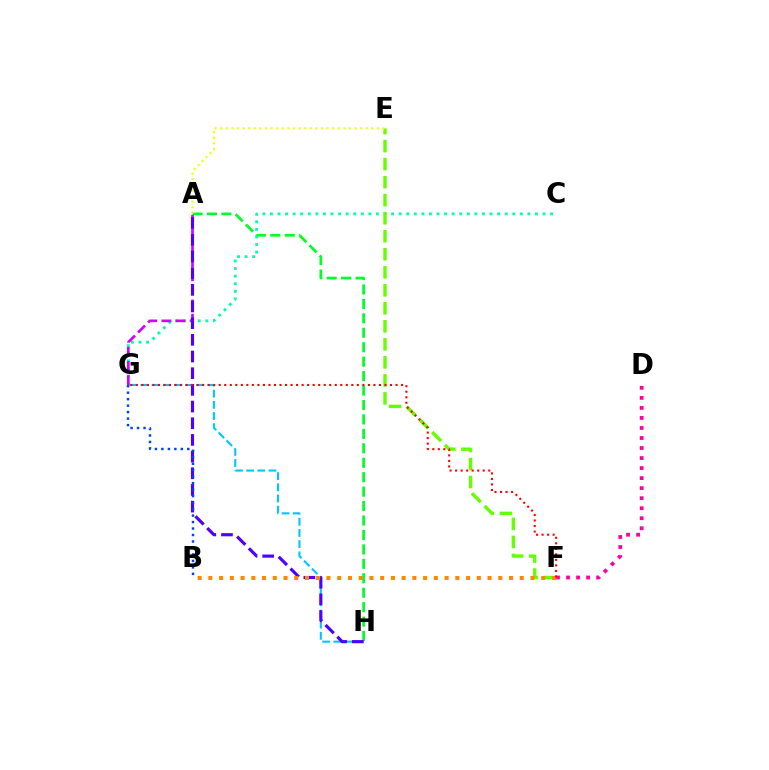{('A', 'H'): [{'color': '#00ff27', 'line_style': 'dashed', 'thickness': 1.96}, {'color': '#4f00ff', 'line_style': 'dashed', 'thickness': 2.27}], ('C', 'G'): [{'color': '#00ffaf', 'line_style': 'dotted', 'thickness': 2.06}], ('D', 'F'): [{'color': '#ff00a0', 'line_style': 'dotted', 'thickness': 2.73}], ('A', 'G'): [{'color': '#d600ff', 'line_style': 'dashed', 'thickness': 1.92}], ('G', 'H'): [{'color': '#00c7ff', 'line_style': 'dashed', 'thickness': 1.52}], ('E', 'F'): [{'color': '#66ff00', 'line_style': 'dashed', 'thickness': 2.45}], ('B', 'F'): [{'color': '#ff8800', 'line_style': 'dotted', 'thickness': 2.92}], ('F', 'G'): [{'color': '#ff0000', 'line_style': 'dotted', 'thickness': 1.5}], ('B', 'G'): [{'color': '#003fff', 'line_style': 'dotted', 'thickness': 1.76}], ('A', 'E'): [{'color': '#eeff00', 'line_style': 'dotted', 'thickness': 1.52}]}